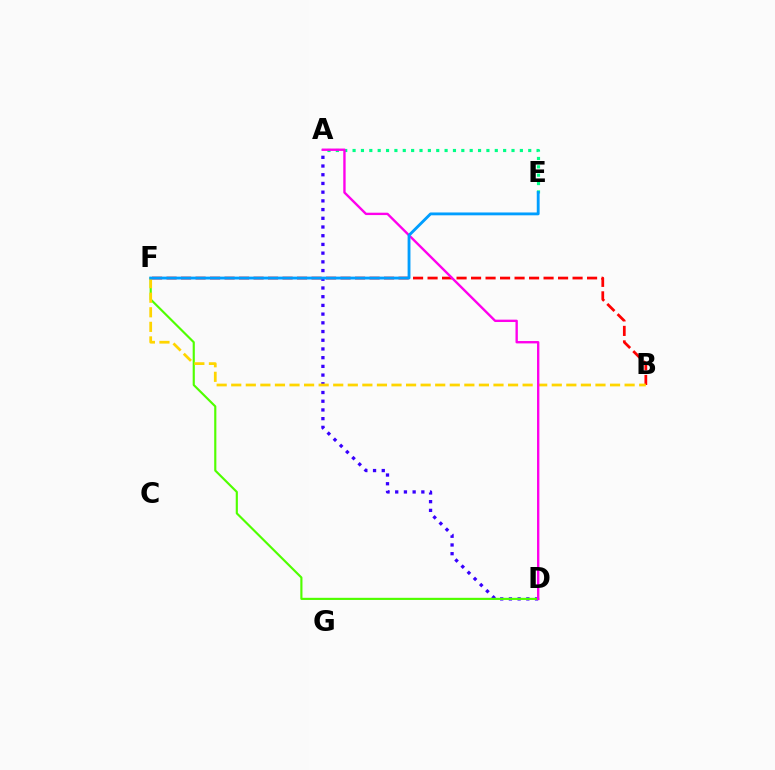{('A', 'E'): [{'color': '#00ff86', 'line_style': 'dotted', 'thickness': 2.27}], ('A', 'D'): [{'color': '#3700ff', 'line_style': 'dotted', 'thickness': 2.37}, {'color': '#ff00ed', 'line_style': 'solid', 'thickness': 1.7}], ('D', 'F'): [{'color': '#4fff00', 'line_style': 'solid', 'thickness': 1.55}], ('B', 'F'): [{'color': '#ff0000', 'line_style': 'dashed', 'thickness': 1.97}, {'color': '#ffd500', 'line_style': 'dashed', 'thickness': 1.98}], ('E', 'F'): [{'color': '#009eff', 'line_style': 'solid', 'thickness': 2.05}]}